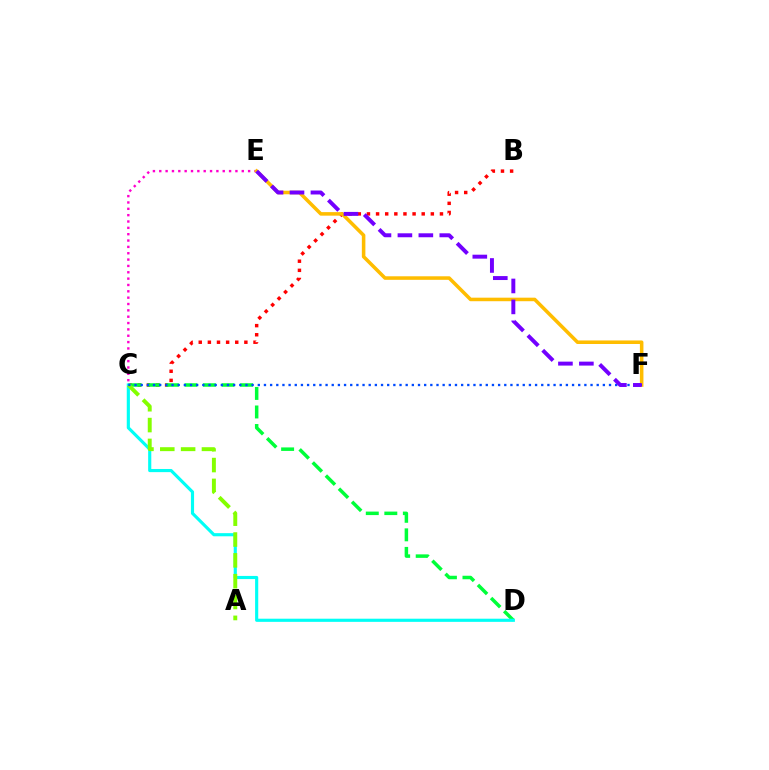{('B', 'C'): [{'color': '#ff0000', 'line_style': 'dotted', 'thickness': 2.48}], ('C', 'D'): [{'color': '#00ff39', 'line_style': 'dashed', 'thickness': 2.52}, {'color': '#00fff6', 'line_style': 'solid', 'thickness': 2.26}], ('C', 'E'): [{'color': '#ff00cf', 'line_style': 'dotted', 'thickness': 1.72}], ('A', 'C'): [{'color': '#84ff00', 'line_style': 'dashed', 'thickness': 2.83}], ('E', 'F'): [{'color': '#ffbd00', 'line_style': 'solid', 'thickness': 2.55}, {'color': '#7200ff', 'line_style': 'dashed', 'thickness': 2.84}], ('C', 'F'): [{'color': '#004bff', 'line_style': 'dotted', 'thickness': 1.67}]}